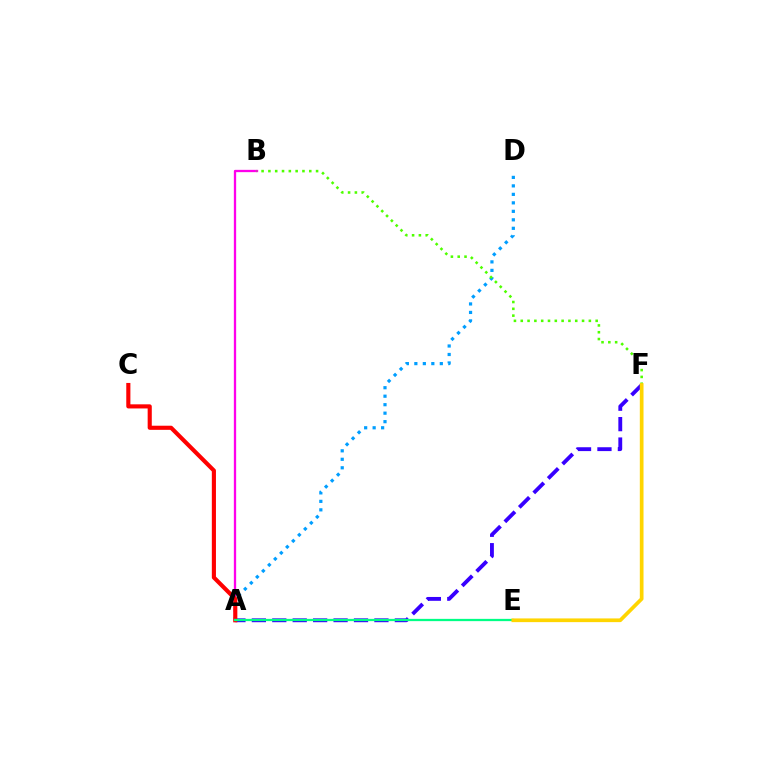{('A', 'B'): [{'color': '#ff00ed', 'line_style': 'solid', 'thickness': 1.66}], ('A', 'D'): [{'color': '#009eff', 'line_style': 'dotted', 'thickness': 2.31}], ('B', 'F'): [{'color': '#4fff00', 'line_style': 'dotted', 'thickness': 1.85}], ('A', 'F'): [{'color': '#3700ff', 'line_style': 'dashed', 'thickness': 2.78}], ('A', 'C'): [{'color': '#ff0000', 'line_style': 'solid', 'thickness': 2.97}], ('A', 'E'): [{'color': '#00ff86', 'line_style': 'solid', 'thickness': 1.64}], ('E', 'F'): [{'color': '#ffd500', 'line_style': 'solid', 'thickness': 2.67}]}